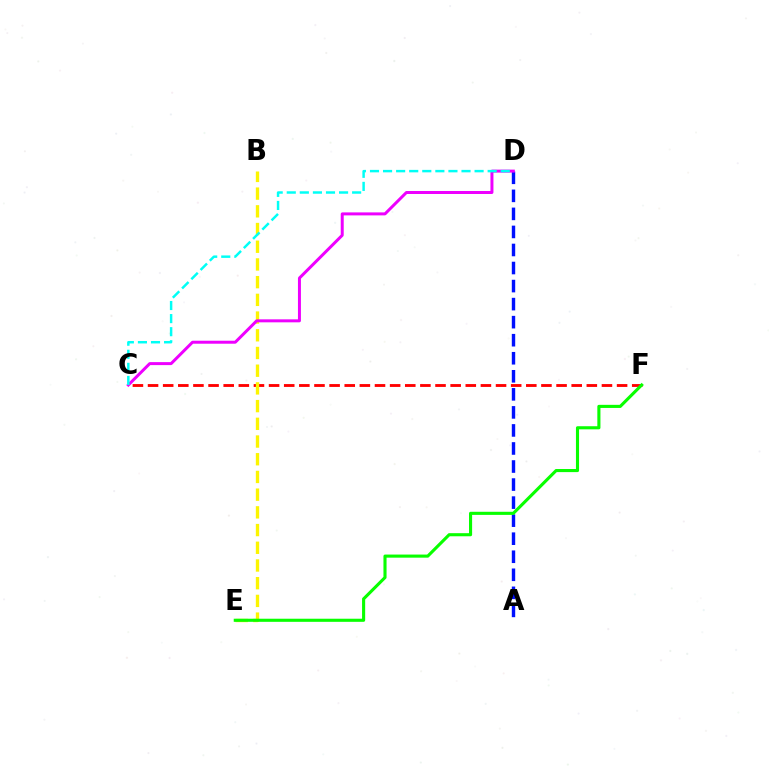{('C', 'F'): [{'color': '#ff0000', 'line_style': 'dashed', 'thickness': 2.06}], ('A', 'D'): [{'color': '#0010ff', 'line_style': 'dashed', 'thickness': 2.45}], ('B', 'E'): [{'color': '#fcf500', 'line_style': 'dashed', 'thickness': 2.41}], ('C', 'D'): [{'color': '#ee00ff', 'line_style': 'solid', 'thickness': 2.15}, {'color': '#00fff6', 'line_style': 'dashed', 'thickness': 1.78}], ('E', 'F'): [{'color': '#08ff00', 'line_style': 'solid', 'thickness': 2.23}]}